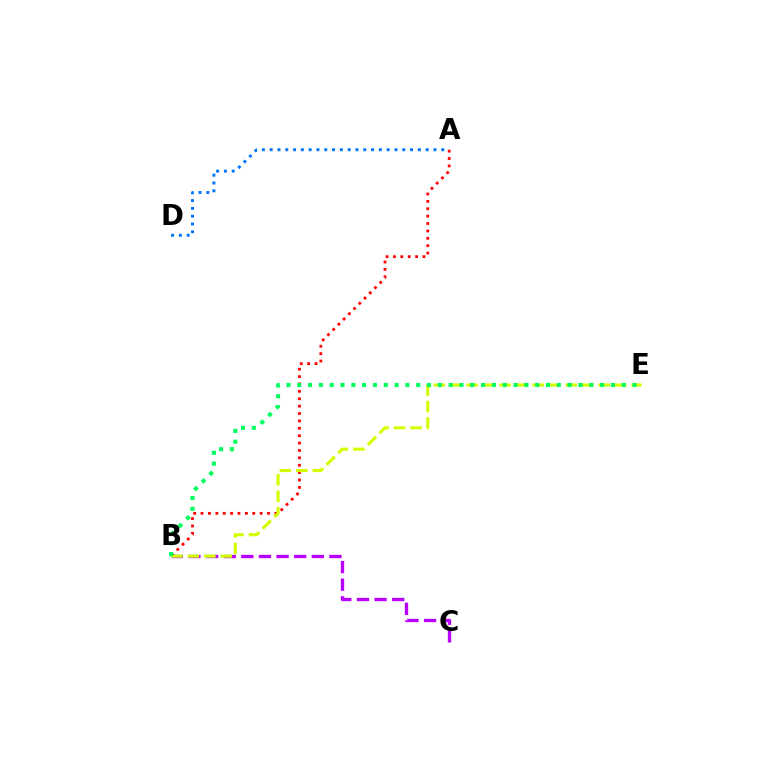{('B', 'C'): [{'color': '#b900ff', 'line_style': 'dashed', 'thickness': 2.39}], ('A', 'B'): [{'color': '#ff0000', 'line_style': 'dotted', 'thickness': 2.01}], ('B', 'E'): [{'color': '#d1ff00', 'line_style': 'dashed', 'thickness': 2.24}, {'color': '#00ff5c', 'line_style': 'dotted', 'thickness': 2.94}], ('A', 'D'): [{'color': '#0074ff', 'line_style': 'dotted', 'thickness': 2.12}]}